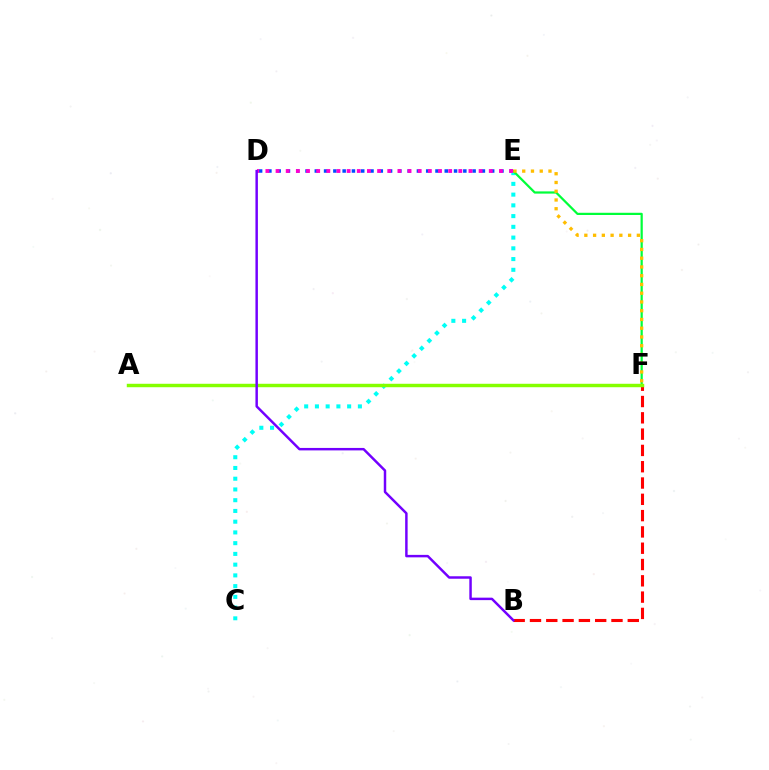{('D', 'E'): [{'color': '#004bff', 'line_style': 'dotted', 'thickness': 2.52}, {'color': '#ff00cf', 'line_style': 'dotted', 'thickness': 2.76}], ('C', 'E'): [{'color': '#00fff6', 'line_style': 'dotted', 'thickness': 2.92}], ('E', 'F'): [{'color': '#00ff39', 'line_style': 'solid', 'thickness': 1.6}, {'color': '#ffbd00', 'line_style': 'dotted', 'thickness': 2.38}], ('B', 'F'): [{'color': '#ff0000', 'line_style': 'dashed', 'thickness': 2.21}], ('A', 'F'): [{'color': '#84ff00', 'line_style': 'solid', 'thickness': 2.48}], ('B', 'D'): [{'color': '#7200ff', 'line_style': 'solid', 'thickness': 1.78}]}